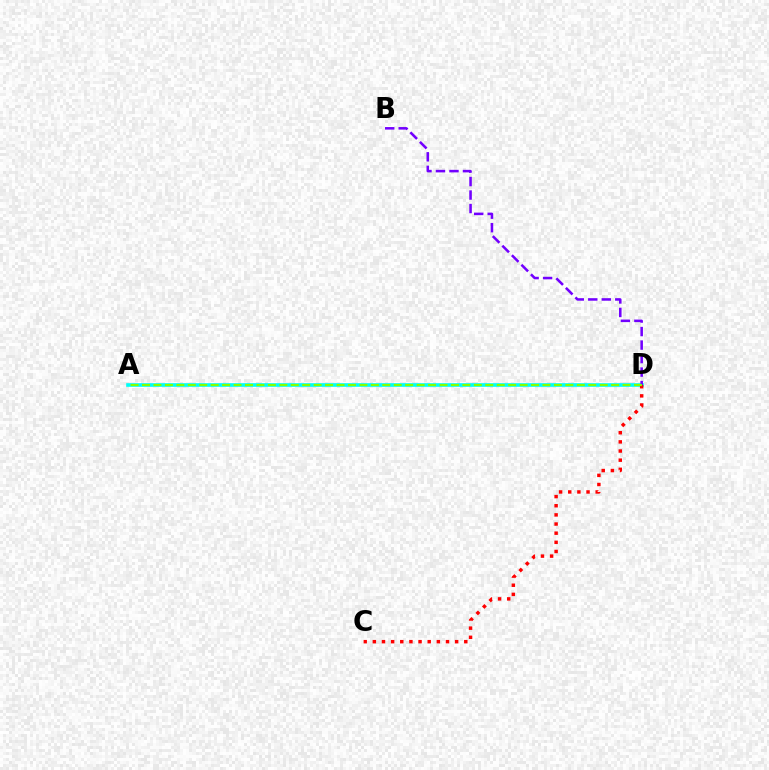{('A', 'D'): [{'color': '#00fff6', 'line_style': 'solid', 'thickness': 2.6}, {'color': '#84ff00', 'line_style': 'dashed', 'thickness': 1.55}], ('C', 'D'): [{'color': '#ff0000', 'line_style': 'dotted', 'thickness': 2.48}], ('B', 'D'): [{'color': '#7200ff', 'line_style': 'dashed', 'thickness': 1.83}]}